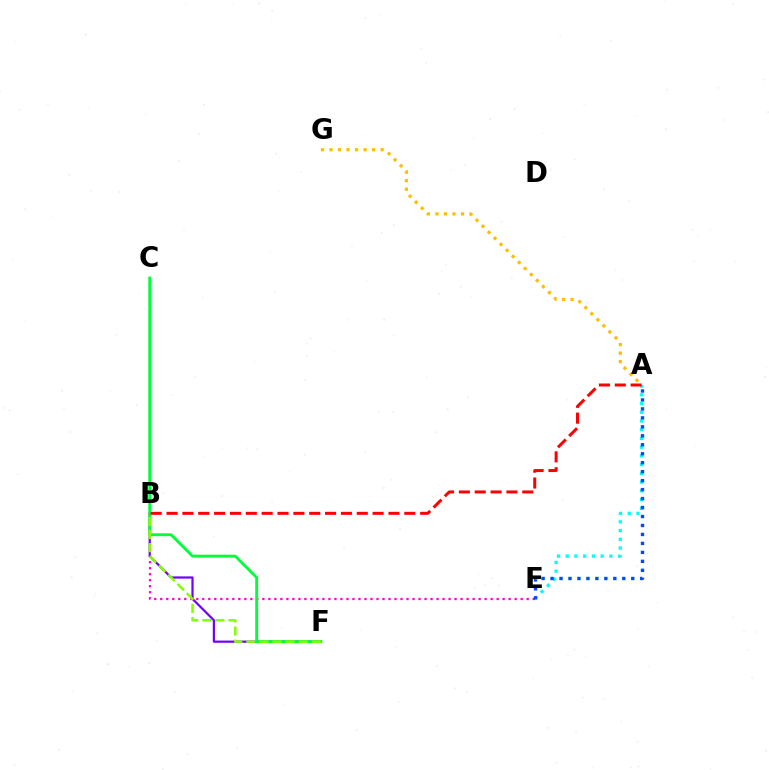{('B', 'E'): [{'color': '#ff00cf', 'line_style': 'dotted', 'thickness': 1.63}], ('B', 'F'): [{'color': '#7200ff', 'line_style': 'solid', 'thickness': 1.59}, {'color': '#84ff00', 'line_style': 'dashed', 'thickness': 1.78}], ('A', 'E'): [{'color': '#00fff6', 'line_style': 'dotted', 'thickness': 2.37}, {'color': '#004bff', 'line_style': 'dotted', 'thickness': 2.44}], ('A', 'G'): [{'color': '#ffbd00', 'line_style': 'dotted', 'thickness': 2.32}], ('C', 'F'): [{'color': '#00ff39', 'line_style': 'solid', 'thickness': 2.08}], ('A', 'B'): [{'color': '#ff0000', 'line_style': 'dashed', 'thickness': 2.15}]}